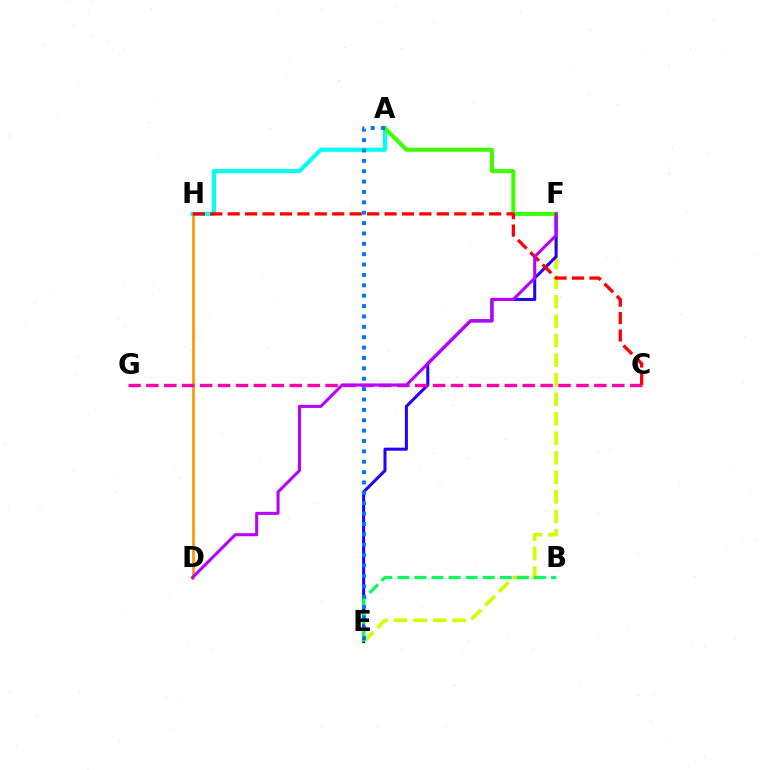{('A', 'H'): [{'color': '#00fff6', 'line_style': 'solid', 'thickness': 2.96}], ('D', 'H'): [{'color': '#ff9400', 'line_style': 'solid', 'thickness': 1.92}], ('E', 'F'): [{'color': '#d1ff00', 'line_style': 'dashed', 'thickness': 2.65}, {'color': '#2500ff', 'line_style': 'solid', 'thickness': 2.19}], ('C', 'G'): [{'color': '#ff00ac', 'line_style': 'dashed', 'thickness': 2.43}], ('B', 'E'): [{'color': '#00ff5c', 'line_style': 'dashed', 'thickness': 2.32}], ('A', 'F'): [{'color': '#3dff00', 'line_style': 'solid', 'thickness': 2.91}], ('A', 'E'): [{'color': '#0074ff', 'line_style': 'dotted', 'thickness': 2.82}], ('C', 'H'): [{'color': '#ff0000', 'line_style': 'dashed', 'thickness': 2.37}], ('D', 'F'): [{'color': '#b900ff', 'line_style': 'solid', 'thickness': 2.2}]}